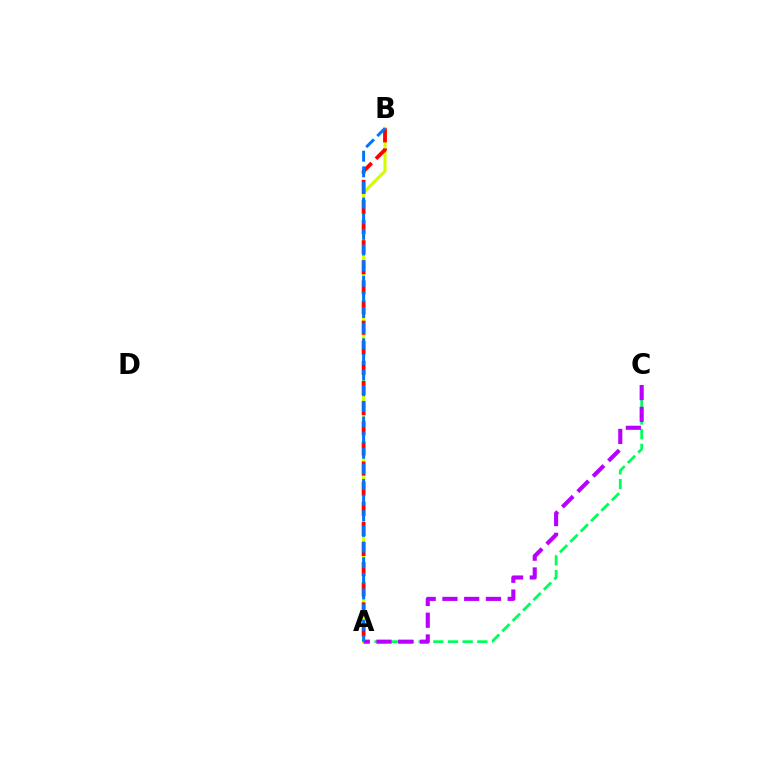{('A', 'B'): [{'color': '#d1ff00', 'line_style': 'solid', 'thickness': 2.27}, {'color': '#ff0000', 'line_style': 'dashed', 'thickness': 2.73}, {'color': '#0074ff', 'line_style': 'dashed', 'thickness': 2.12}], ('A', 'C'): [{'color': '#00ff5c', 'line_style': 'dashed', 'thickness': 2.0}, {'color': '#b900ff', 'line_style': 'dashed', 'thickness': 2.95}]}